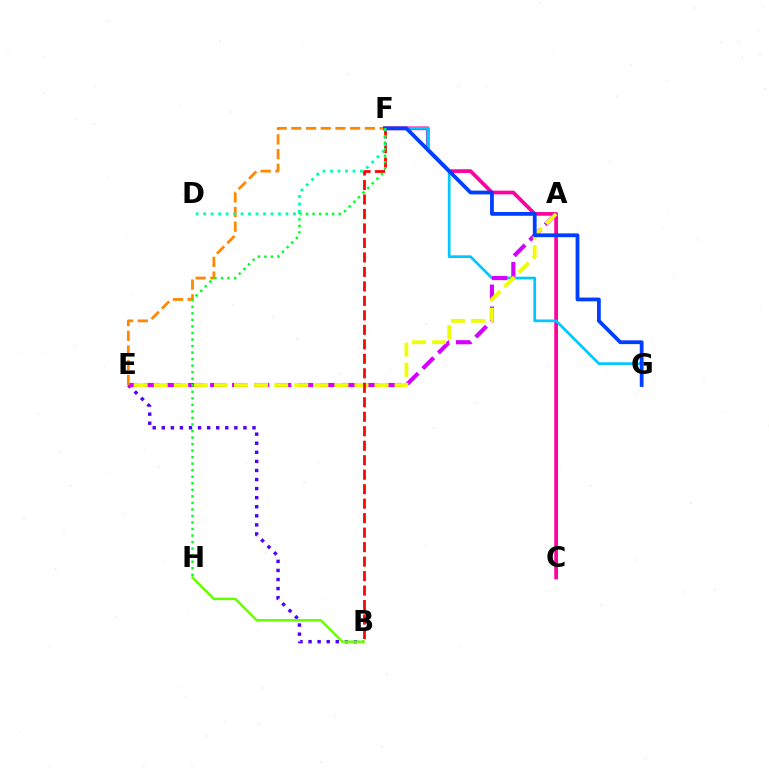{('B', 'E'): [{'color': '#4f00ff', 'line_style': 'dotted', 'thickness': 2.46}], ('C', 'F'): [{'color': '#ff00a0', 'line_style': 'solid', 'thickness': 2.67}], ('F', 'G'): [{'color': '#00c7ff', 'line_style': 'solid', 'thickness': 1.95}, {'color': '#003fff', 'line_style': 'solid', 'thickness': 2.73}], ('B', 'H'): [{'color': '#66ff00', 'line_style': 'solid', 'thickness': 1.78}], ('A', 'E'): [{'color': '#d600ff', 'line_style': 'dashed', 'thickness': 2.98}, {'color': '#eeff00', 'line_style': 'dashed', 'thickness': 2.73}], ('B', 'F'): [{'color': '#ff0000', 'line_style': 'dashed', 'thickness': 1.97}], ('E', 'F'): [{'color': '#ff8800', 'line_style': 'dashed', 'thickness': 2.0}], ('D', 'F'): [{'color': '#00ffaf', 'line_style': 'dotted', 'thickness': 2.03}], ('F', 'H'): [{'color': '#00ff27', 'line_style': 'dotted', 'thickness': 1.78}]}